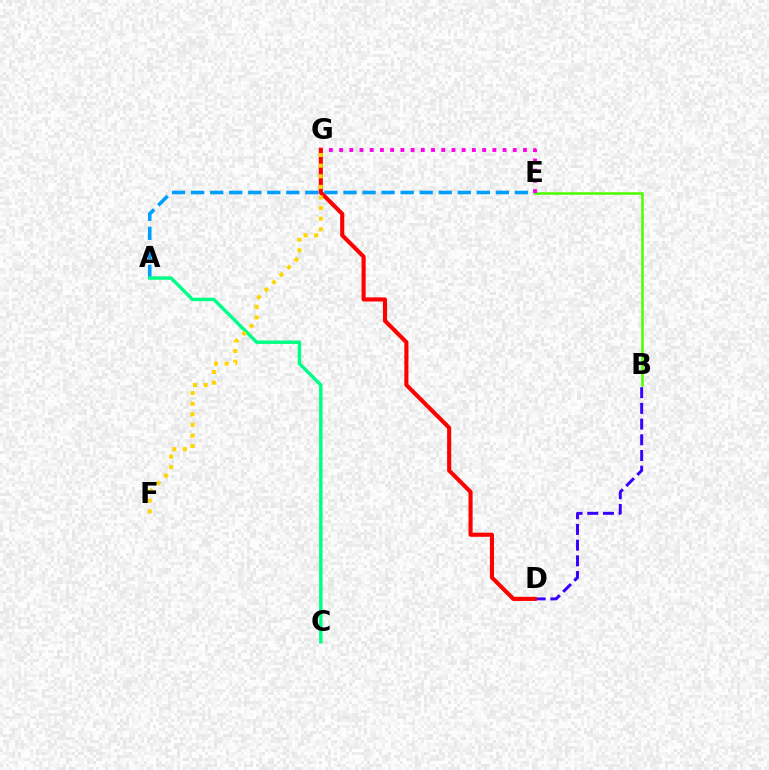{('A', 'E'): [{'color': '#009eff', 'line_style': 'dashed', 'thickness': 2.59}], ('B', 'E'): [{'color': '#4fff00', 'line_style': 'solid', 'thickness': 1.85}], ('A', 'C'): [{'color': '#00ff86', 'line_style': 'solid', 'thickness': 2.47}], ('E', 'G'): [{'color': '#ff00ed', 'line_style': 'dotted', 'thickness': 2.78}], ('B', 'D'): [{'color': '#3700ff', 'line_style': 'dashed', 'thickness': 2.13}], ('D', 'G'): [{'color': '#ff0000', 'line_style': 'solid', 'thickness': 2.95}], ('F', 'G'): [{'color': '#ffd500', 'line_style': 'dotted', 'thickness': 2.88}]}